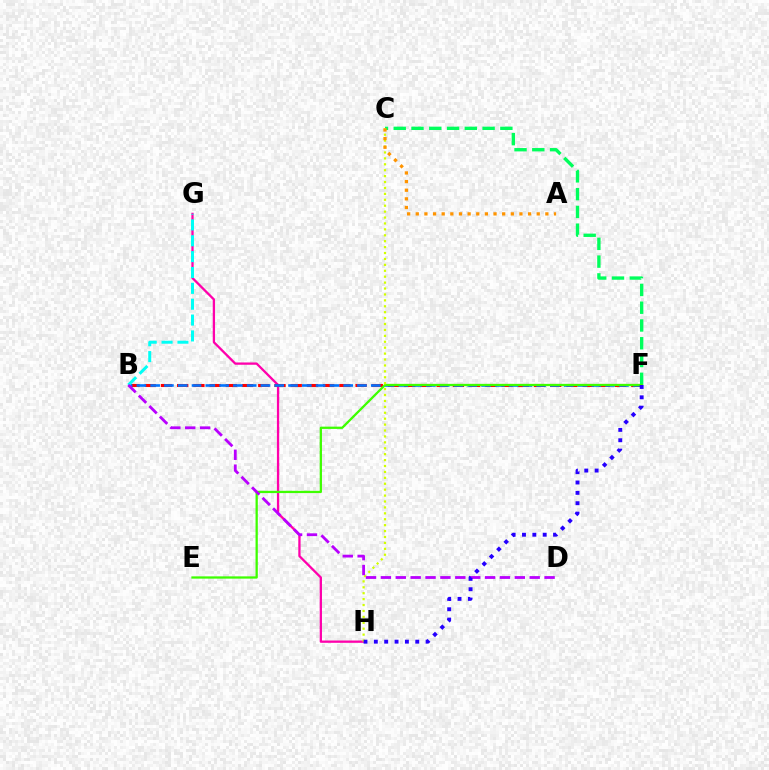{('G', 'H'): [{'color': '#ff00ac', 'line_style': 'solid', 'thickness': 1.65}], ('B', 'F'): [{'color': '#ff0000', 'line_style': 'dashed', 'thickness': 2.2}, {'color': '#0074ff', 'line_style': 'dashed', 'thickness': 1.87}], ('B', 'G'): [{'color': '#00fff6', 'line_style': 'dashed', 'thickness': 2.15}], ('C', 'F'): [{'color': '#00ff5c', 'line_style': 'dashed', 'thickness': 2.41}], ('E', 'F'): [{'color': '#3dff00', 'line_style': 'solid', 'thickness': 1.64}], ('C', 'H'): [{'color': '#d1ff00', 'line_style': 'dotted', 'thickness': 1.61}], ('B', 'D'): [{'color': '#b900ff', 'line_style': 'dashed', 'thickness': 2.02}], ('F', 'H'): [{'color': '#2500ff', 'line_style': 'dotted', 'thickness': 2.81}], ('A', 'C'): [{'color': '#ff9400', 'line_style': 'dotted', 'thickness': 2.35}]}